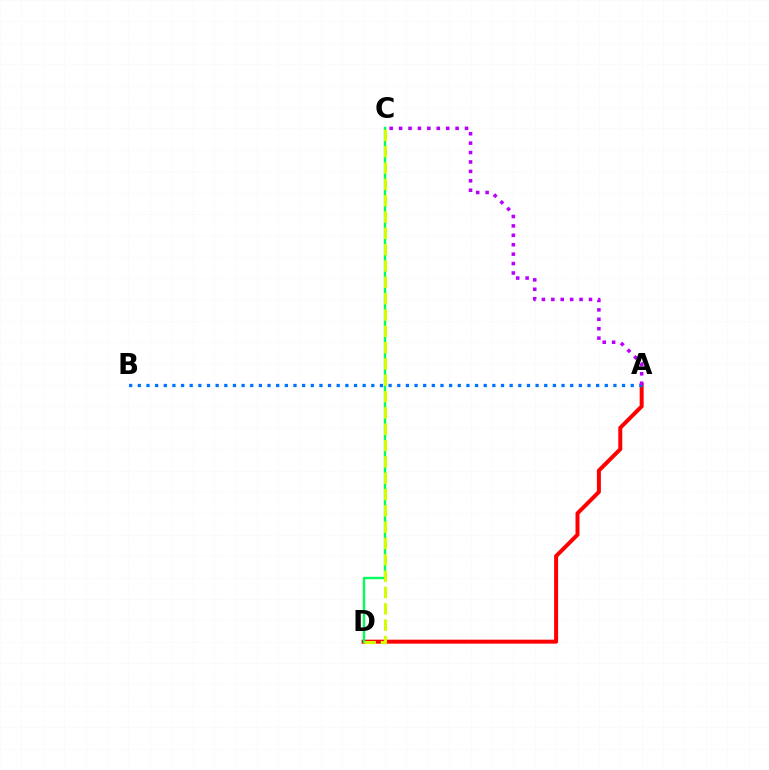{('A', 'D'): [{'color': '#ff0000', 'line_style': 'solid', 'thickness': 2.86}], ('C', 'D'): [{'color': '#00ff5c', 'line_style': 'solid', 'thickness': 1.7}, {'color': '#d1ff00', 'line_style': 'dashed', 'thickness': 2.22}], ('A', 'B'): [{'color': '#0074ff', 'line_style': 'dotted', 'thickness': 2.35}], ('A', 'C'): [{'color': '#b900ff', 'line_style': 'dotted', 'thickness': 2.56}]}